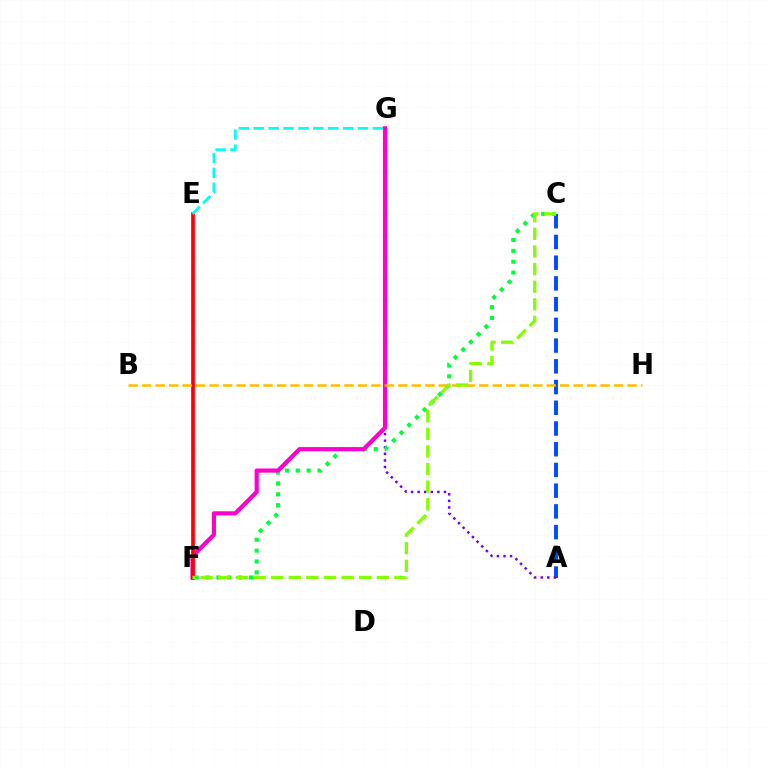{('A', 'C'): [{'color': '#004bff', 'line_style': 'dashed', 'thickness': 2.82}], ('A', 'G'): [{'color': '#7200ff', 'line_style': 'dotted', 'thickness': 1.79}], ('C', 'F'): [{'color': '#00ff39', 'line_style': 'dotted', 'thickness': 2.95}, {'color': '#84ff00', 'line_style': 'dashed', 'thickness': 2.39}], ('F', 'G'): [{'color': '#ff00cf', 'line_style': 'solid', 'thickness': 3.0}], ('E', 'F'): [{'color': '#ff0000', 'line_style': 'solid', 'thickness': 2.65}], ('B', 'H'): [{'color': '#ffbd00', 'line_style': 'dashed', 'thickness': 1.83}], ('E', 'G'): [{'color': '#00fff6', 'line_style': 'dashed', 'thickness': 2.02}]}